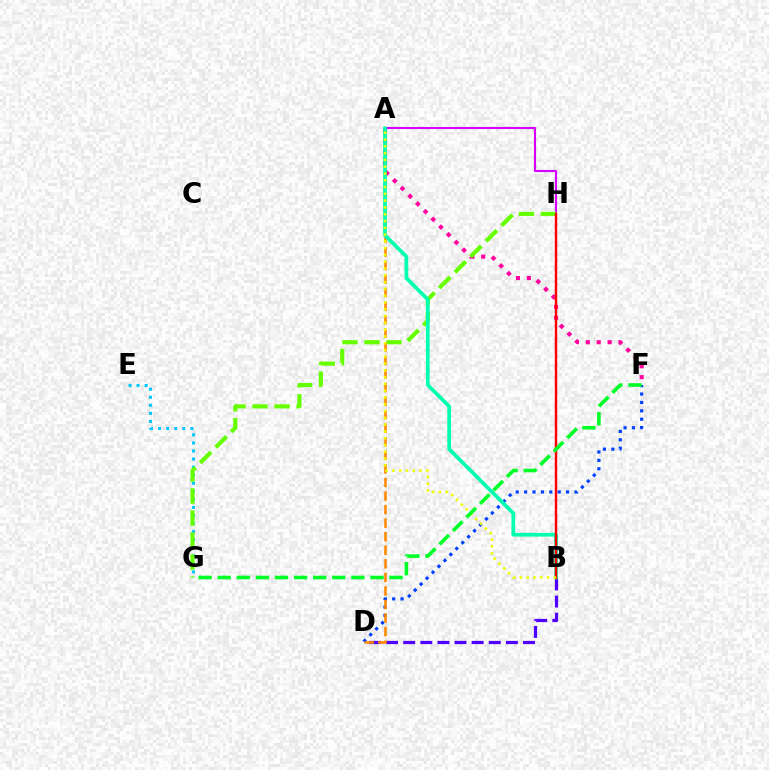{('A', 'F'): [{'color': '#ff00a0', 'line_style': 'dotted', 'thickness': 2.96}], ('D', 'F'): [{'color': '#003fff', 'line_style': 'dotted', 'thickness': 2.28}], ('A', 'H'): [{'color': '#d600ff', 'line_style': 'solid', 'thickness': 1.52}], ('E', 'G'): [{'color': '#00c7ff', 'line_style': 'dotted', 'thickness': 2.19}], ('G', 'H'): [{'color': '#66ff00', 'line_style': 'dashed', 'thickness': 2.99}], ('B', 'D'): [{'color': '#4f00ff', 'line_style': 'dashed', 'thickness': 2.32}], ('A', 'D'): [{'color': '#ff8800', 'line_style': 'dashed', 'thickness': 1.84}], ('A', 'B'): [{'color': '#00ffaf', 'line_style': 'solid', 'thickness': 2.68}, {'color': '#eeff00', 'line_style': 'dotted', 'thickness': 1.84}], ('B', 'H'): [{'color': '#ff0000', 'line_style': 'solid', 'thickness': 1.76}], ('F', 'G'): [{'color': '#00ff27', 'line_style': 'dashed', 'thickness': 2.59}]}